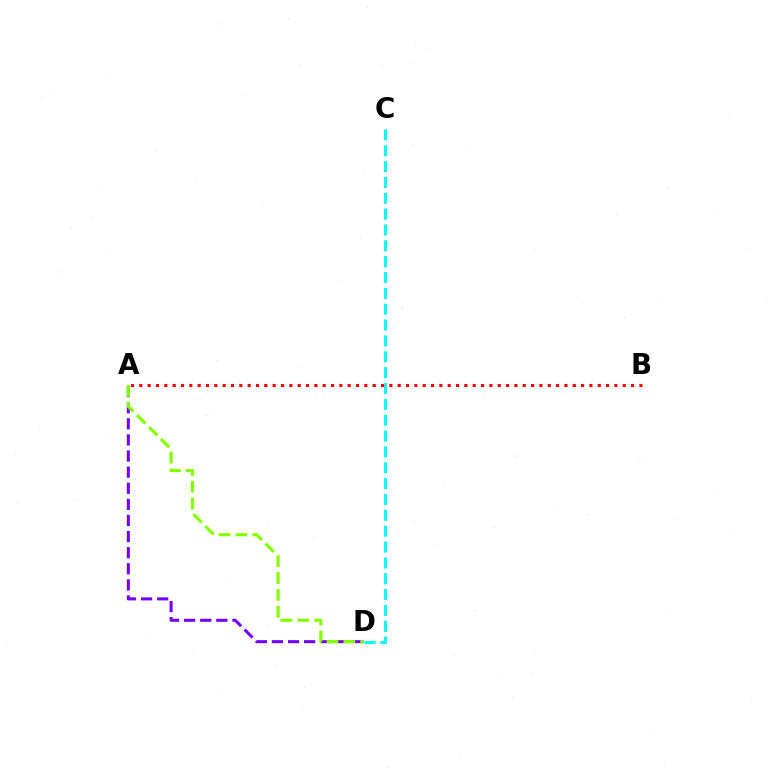{('A', 'D'): [{'color': '#7200ff', 'line_style': 'dashed', 'thickness': 2.19}, {'color': '#84ff00', 'line_style': 'dashed', 'thickness': 2.29}], ('C', 'D'): [{'color': '#00fff6', 'line_style': 'dashed', 'thickness': 2.15}], ('A', 'B'): [{'color': '#ff0000', 'line_style': 'dotted', 'thickness': 2.26}]}